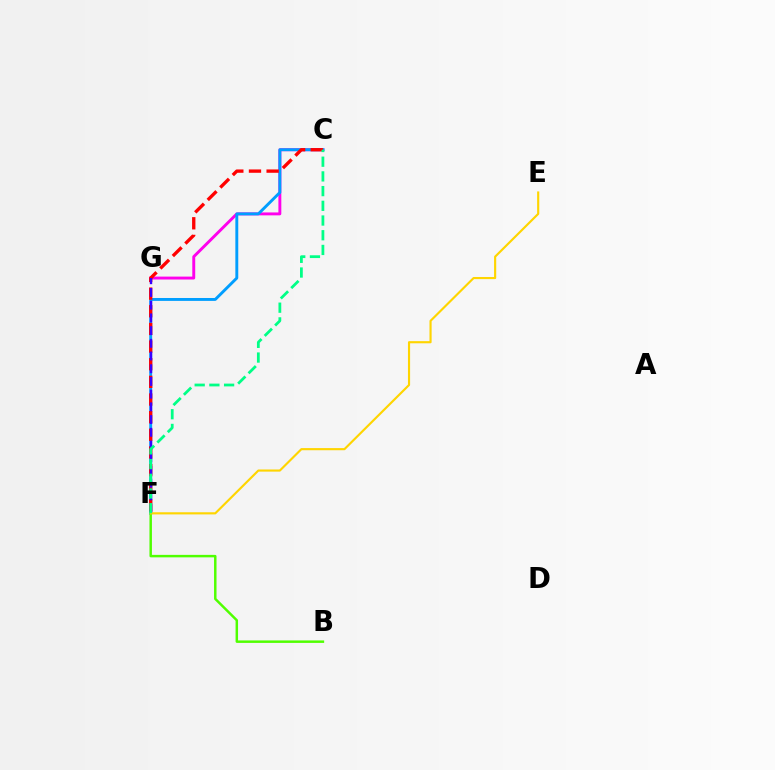{('C', 'G'): [{'color': '#ff00ed', 'line_style': 'solid', 'thickness': 2.1}], ('C', 'F'): [{'color': '#009eff', 'line_style': 'solid', 'thickness': 2.09}, {'color': '#ff0000', 'line_style': 'dashed', 'thickness': 2.4}, {'color': '#00ff86', 'line_style': 'dashed', 'thickness': 2.0}], ('F', 'G'): [{'color': '#3700ff', 'line_style': 'dashed', 'thickness': 1.73}], ('B', 'F'): [{'color': '#4fff00', 'line_style': 'solid', 'thickness': 1.78}], ('E', 'F'): [{'color': '#ffd500', 'line_style': 'solid', 'thickness': 1.54}]}